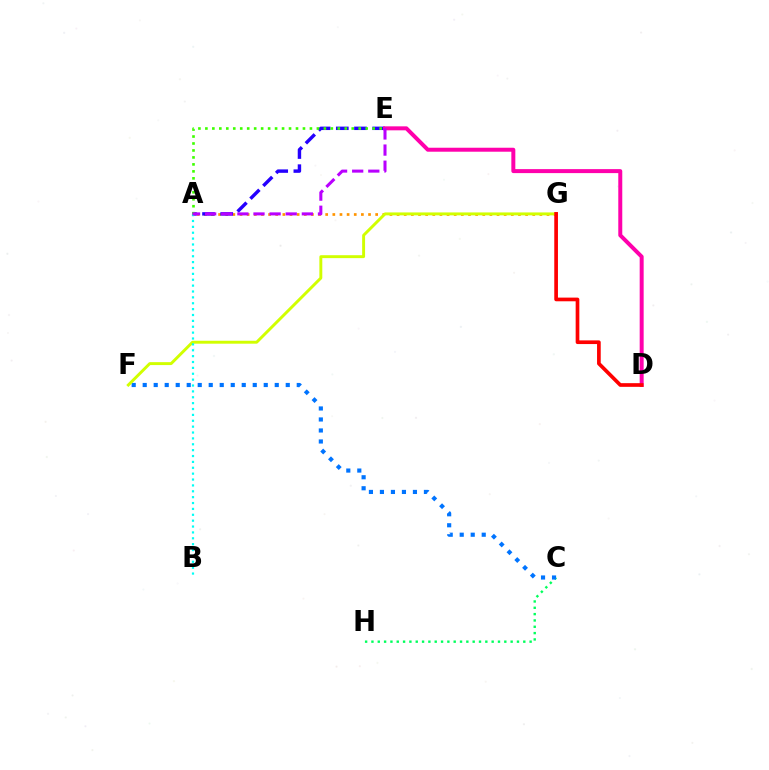{('A', 'G'): [{'color': '#ff9400', 'line_style': 'dotted', 'thickness': 1.94}], ('C', 'H'): [{'color': '#00ff5c', 'line_style': 'dotted', 'thickness': 1.72}], ('A', 'E'): [{'color': '#2500ff', 'line_style': 'dashed', 'thickness': 2.47}, {'color': '#3dff00', 'line_style': 'dotted', 'thickness': 1.89}, {'color': '#b900ff', 'line_style': 'dashed', 'thickness': 2.19}], ('C', 'F'): [{'color': '#0074ff', 'line_style': 'dotted', 'thickness': 2.99}], ('F', 'G'): [{'color': '#d1ff00', 'line_style': 'solid', 'thickness': 2.11}], ('A', 'B'): [{'color': '#00fff6', 'line_style': 'dotted', 'thickness': 1.6}], ('D', 'E'): [{'color': '#ff00ac', 'line_style': 'solid', 'thickness': 2.86}], ('D', 'G'): [{'color': '#ff0000', 'line_style': 'solid', 'thickness': 2.65}]}